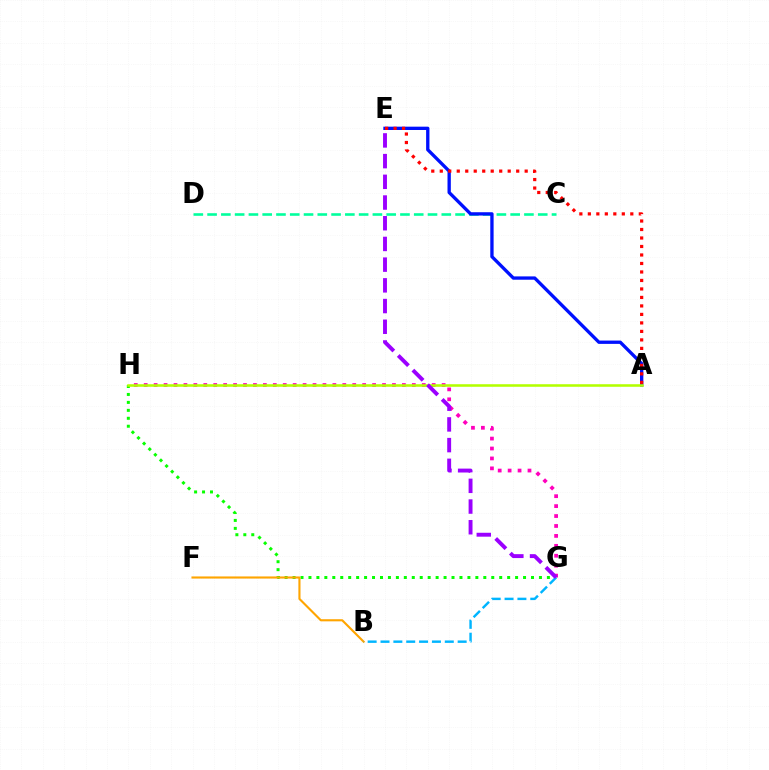{('C', 'D'): [{'color': '#00ff9d', 'line_style': 'dashed', 'thickness': 1.87}], ('G', 'H'): [{'color': '#08ff00', 'line_style': 'dotted', 'thickness': 2.16}, {'color': '#ff00bd', 'line_style': 'dotted', 'thickness': 2.7}], ('B', 'F'): [{'color': '#ffa500', 'line_style': 'solid', 'thickness': 1.53}], ('B', 'G'): [{'color': '#00b5ff', 'line_style': 'dashed', 'thickness': 1.75}], ('A', 'E'): [{'color': '#0010ff', 'line_style': 'solid', 'thickness': 2.39}, {'color': '#ff0000', 'line_style': 'dotted', 'thickness': 2.31}], ('A', 'H'): [{'color': '#b3ff00', 'line_style': 'solid', 'thickness': 1.84}], ('E', 'G'): [{'color': '#9b00ff', 'line_style': 'dashed', 'thickness': 2.81}]}